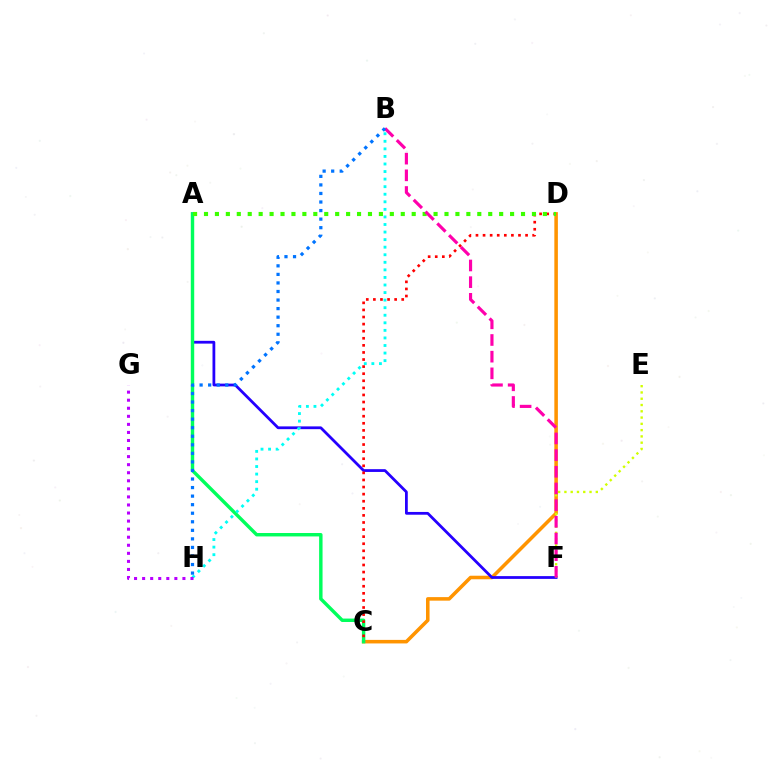{('C', 'D'): [{'color': '#ff9400', 'line_style': 'solid', 'thickness': 2.55}, {'color': '#ff0000', 'line_style': 'dotted', 'thickness': 1.92}], ('A', 'F'): [{'color': '#2500ff', 'line_style': 'solid', 'thickness': 2.0}], ('E', 'F'): [{'color': '#d1ff00', 'line_style': 'dotted', 'thickness': 1.71}], ('A', 'C'): [{'color': '#00ff5c', 'line_style': 'solid', 'thickness': 2.47}], ('B', 'H'): [{'color': '#00fff6', 'line_style': 'dotted', 'thickness': 2.05}, {'color': '#0074ff', 'line_style': 'dotted', 'thickness': 2.32}], ('A', 'D'): [{'color': '#3dff00', 'line_style': 'dotted', 'thickness': 2.97}], ('B', 'F'): [{'color': '#ff00ac', 'line_style': 'dashed', 'thickness': 2.27}], ('G', 'H'): [{'color': '#b900ff', 'line_style': 'dotted', 'thickness': 2.19}]}